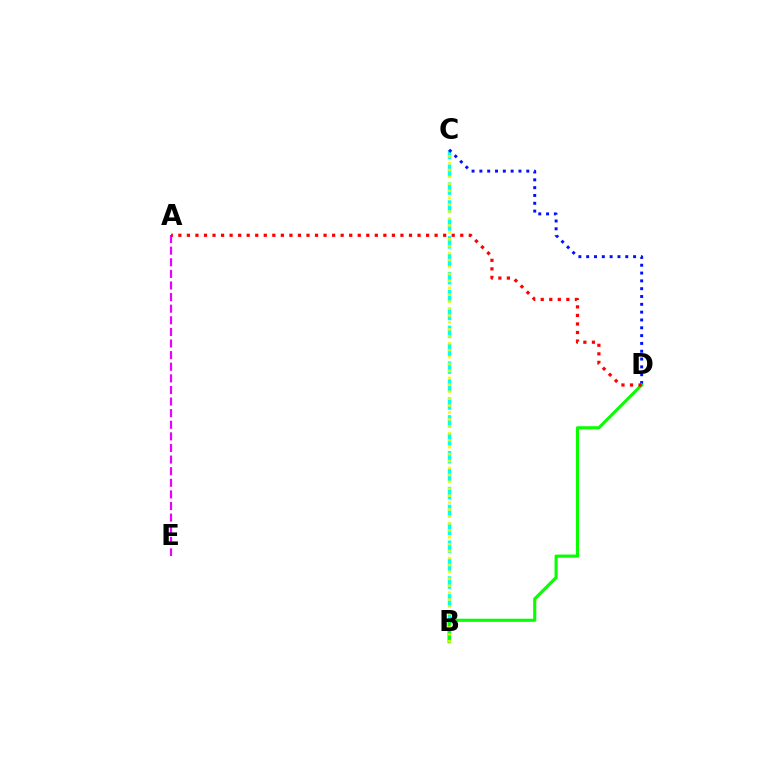{('B', 'C'): [{'color': '#00fff6', 'line_style': 'dashed', 'thickness': 2.43}, {'color': '#fcf500', 'line_style': 'dotted', 'thickness': 1.88}], ('C', 'D'): [{'color': '#0010ff', 'line_style': 'dotted', 'thickness': 2.12}], ('B', 'D'): [{'color': '#08ff00', 'line_style': 'solid', 'thickness': 2.25}], ('A', 'E'): [{'color': '#ee00ff', 'line_style': 'dashed', 'thickness': 1.58}], ('A', 'D'): [{'color': '#ff0000', 'line_style': 'dotted', 'thickness': 2.32}]}